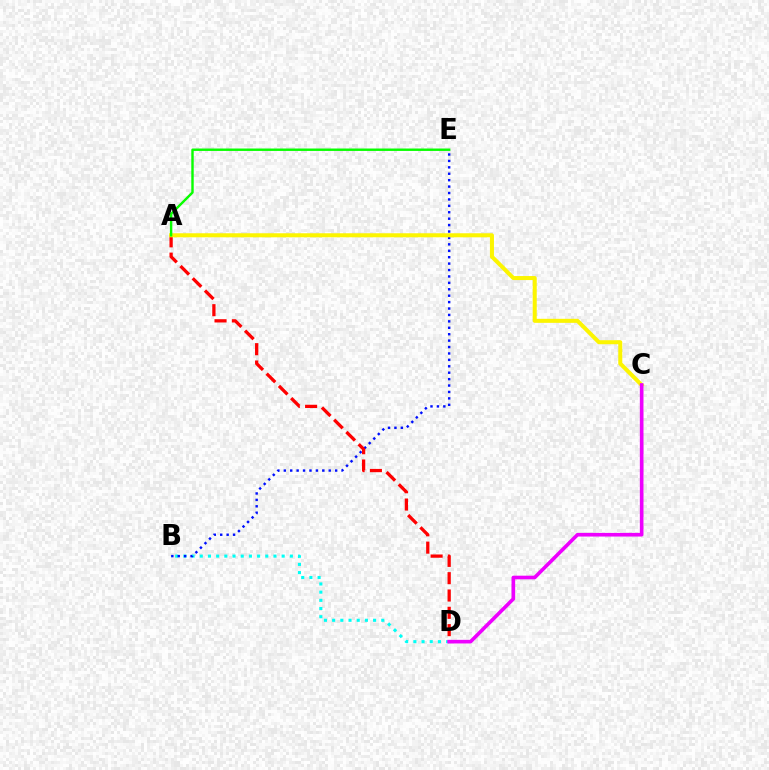{('B', 'D'): [{'color': '#00fff6', 'line_style': 'dotted', 'thickness': 2.22}], ('B', 'E'): [{'color': '#0010ff', 'line_style': 'dotted', 'thickness': 1.74}], ('A', 'D'): [{'color': '#ff0000', 'line_style': 'dashed', 'thickness': 2.35}], ('A', 'C'): [{'color': '#fcf500', 'line_style': 'solid', 'thickness': 2.9}], ('C', 'D'): [{'color': '#ee00ff', 'line_style': 'solid', 'thickness': 2.62}], ('A', 'E'): [{'color': '#08ff00', 'line_style': 'solid', 'thickness': 1.74}]}